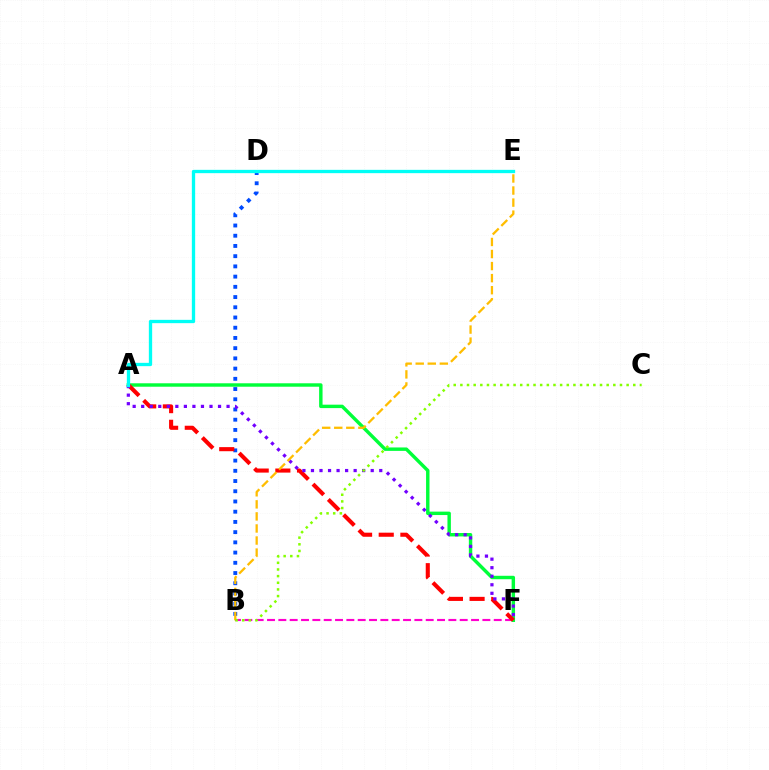{('B', 'F'): [{'color': '#ff00cf', 'line_style': 'dashed', 'thickness': 1.54}], ('A', 'F'): [{'color': '#00ff39', 'line_style': 'solid', 'thickness': 2.47}, {'color': '#ff0000', 'line_style': 'dashed', 'thickness': 2.94}, {'color': '#7200ff', 'line_style': 'dotted', 'thickness': 2.32}], ('B', 'D'): [{'color': '#004bff', 'line_style': 'dotted', 'thickness': 2.78}], ('B', 'E'): [{'color': '#ffbd00', 'line_style': 'dashed', 'thickness': 1.64}], ('A', 'E'): [{'color': '#00fff6', 'line_style': 'solid', 'thickness': 2.38}], ('B', 'C'): [{'color': '#84ff00', 'line_style': 'dotted', 'thickness': 1.81}]}